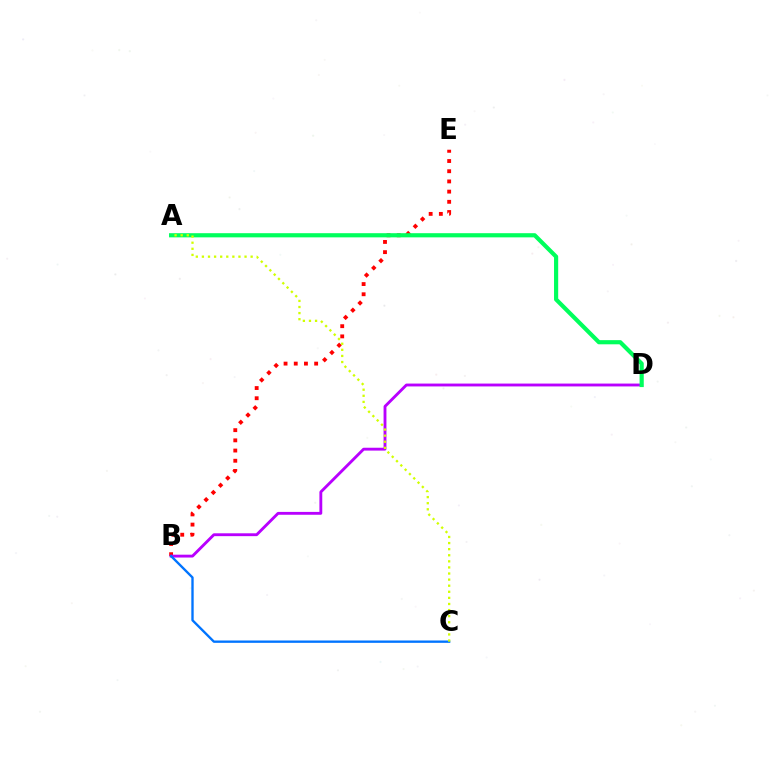{('B', 'E'): [{'color': '#ff0000', 'line_style': 'dotted', 'thickness': 2.77}], ('B', 'D'): [{'color': '#b900ff', 'line_style': 'solid', 'thickness': 2.06}], ('B', 'C'): [{'color': '#0074ff', 'line_style': 'solid', 'thickness': 1.69}], ('A', 'D'): [{'color': '#00ff5c', 'line_style': 'solid', 'thickness': 3.0}], ('A', 'C'): [{'color': '#d1ff00', 'line_style': 'dotted', 'thickness': 1.65}]}